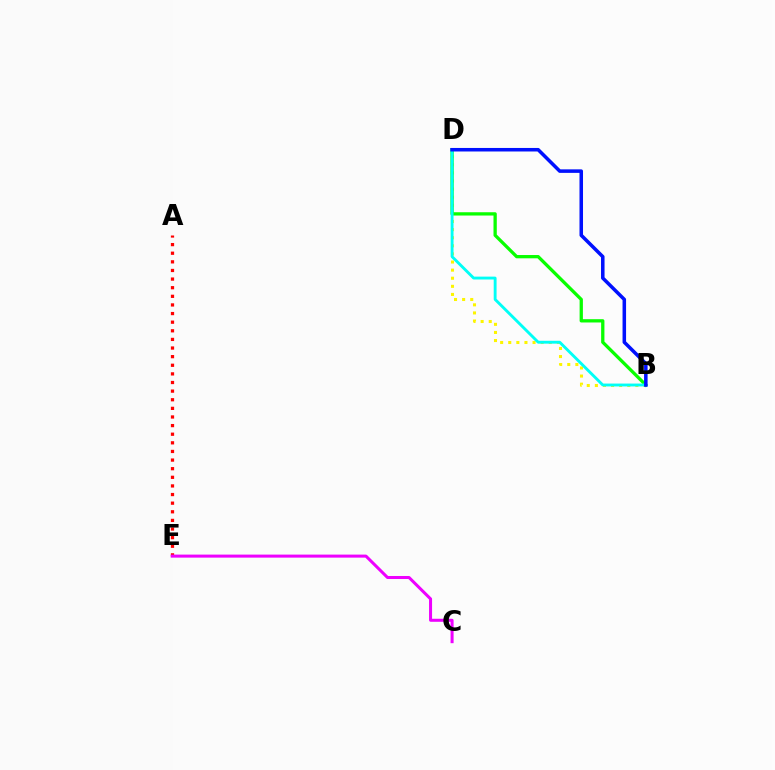{('A', 'E'): [{'color': '#ff0000', 'line_style': 'dotted', 'thickness': 2.34}], ('C', 'E'): [{'color': '#ee00ff', 'line_style': 'solid', 'thickness': 2.18}], ('B', 'D'): [{'color': '#fcf500', 'line_style': 'dotted', 'thickness': 2.2}, {'color': '#08ff00', 'line_style': 'solid', 'thickness': 2.37}, {'color': '#00fff6', 'line_style': 'solid', 'thickness': 2.06}, {'color': '#0010ff', 'line_style': 'solid', 'thickness': 2.54}]}